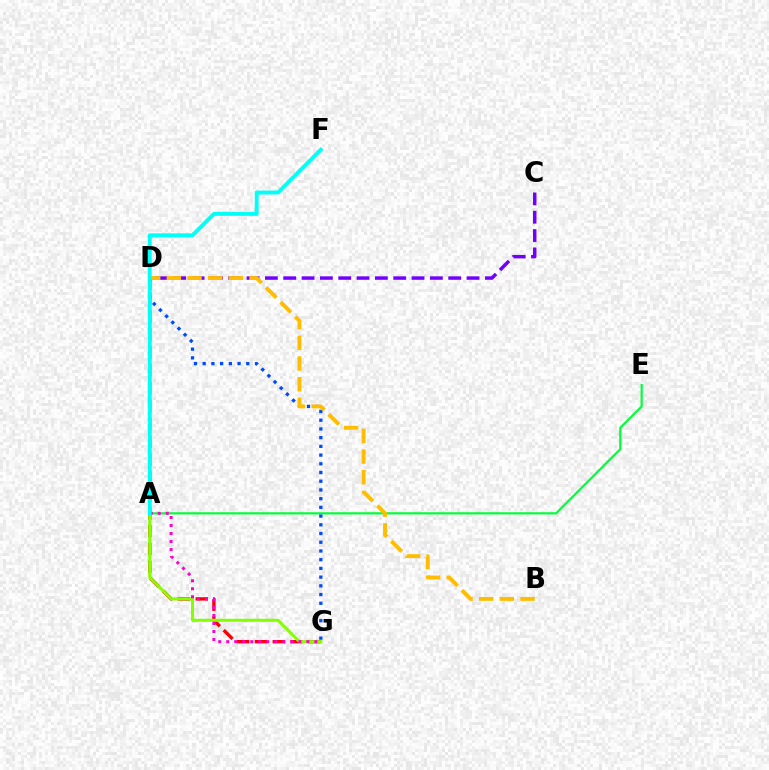{('A', 'E'): [{'color': '#00ff39', 'line_style': 'solid', 'thickness': 1.57}], ('D', 'G'): [{'color': '#ff0000', 'line_style': 'dashed', 'thickness': 2.43}, {'color': '#84ff00', 'line_style': 'solid', 'thickness': 2.18}, {'color': '#004bff', 'line_style': 'dotted', 'thickness': 2.37}], ('C', 'D'): [{'color': '#7200ff', 'line_style': 'dashed', 'thickness': 2.49}], ('B', 'D'): [{'color': '#ffbd00', 'line_style': 'dashed', 'thickness': 2.81}], ('A', 'G'): [{'color': '#ff00cf', 'line_style': 'dotted', 'thickness': 2.18}], ('A', 'F'): [{'color': '#00fff6', 'line_style': 'solid', 'thickness': 2.8}]}